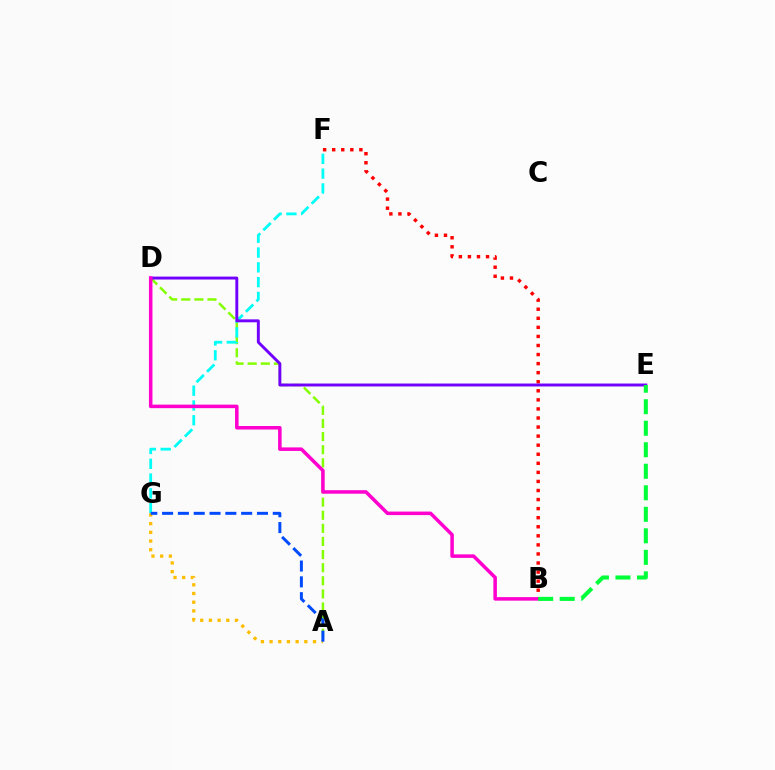{('A', 'D'): [{'color': '#84ff00', 'line_style': 'dashed', 'thickness': 1.78}], ('F', 'G'): [{'color': '#00fff6', 'line_style': 'dashed', 'thickness': 2.01}], ('B', 'F'): [{'color': '#ff0000', 'line_style': 'dotted', 'thickness': 2.46}], ('D', 'E'): [{'color': '#7200ff', 'line_style': 'solid', 'thickness': 2.11}], ('A', 'G'): [{'color': '#ffbd00', 'line_style': 'dotted', 'thickness': 2.36}, {'color': '#004bff', 'line_style': 'dashed', 'thickness': 2.15}], ('B', 'D'): [{'color': '#ff00cf', 'line_style': 'solid', 'thickness': 2.54}], ('B', 'E'): [{'color': '#00ff39', 'line_style': 'dashed', 'thickness': 2.92}]}